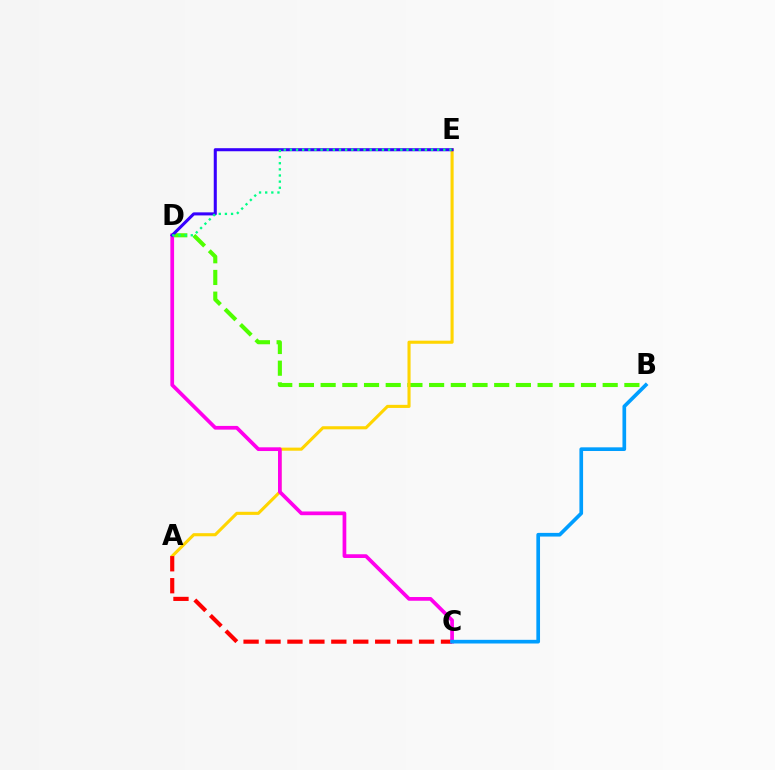{('B', 'D'): [{'color': '#4fff00', 'line_style': 'dashed', 'thickness': 2.95}], ('A', 'E'): [{'color': '#ffd500', 'line_style': 'solid', 'thickness': 2.23}], ('A', 'C'): [{'color': '#ff0000', 'line_style': 'dashed', 'thickness': 2.98}], ('C', 'D'): [{'color': '#ff00ed', 'line_style': 'solid', 'thickness': 2.68}], ('B', 'C'): [{'color': '#009eff', 'line_style': 'solid', 'thickness': 2.64}], ('D', 'E'): [{'color': '#3700ff', 'line_style': 'solid', 'thickness': 2.2}, {'color': '#00ff86', 'line_style': 'dotted', 'thickness': 1.67}]}